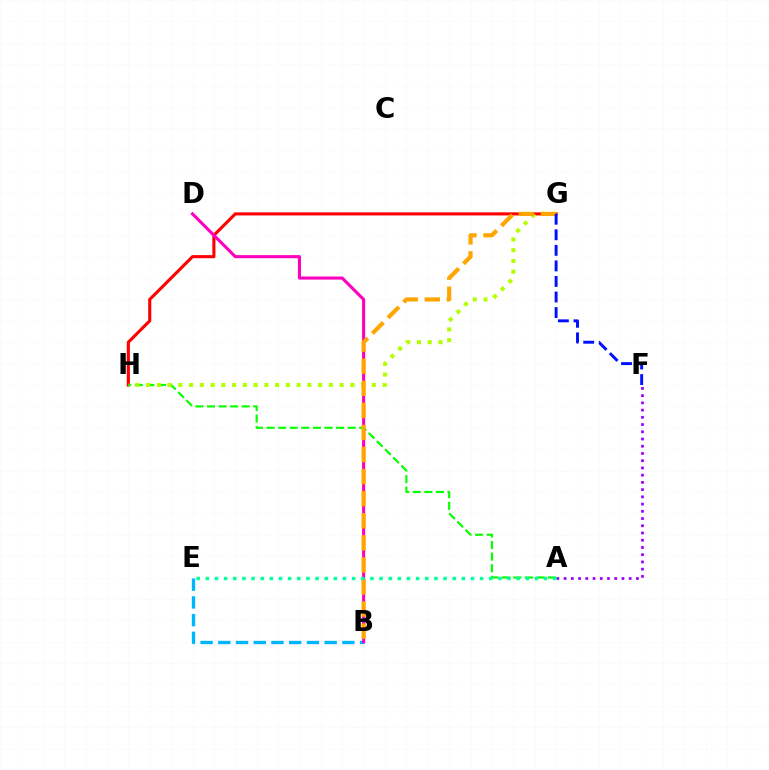{('B', 'E'): [{'color': '#00b5ff', 'line_style': 'dashed', 'thickness': 2.41}], ('G', 'H'): [{'color': '#ff0000', 'line_style': 'solid', 'thickness': 2.23}, {'color': '#b3ff00', 'line_style': 'dotted', 'thickness': 2.92}], ('B', 'D'): [{'color': '#ff00bd', 'line_style': 'solid', 'thickness': 2.22}], ('A', 'H'): [{'color': '#08ff00', 'line_style': 'dashed', 'thickness': 1.57}], ('B', 'G'): [{'color': '#ffa500', 'line_style': 'dashed', 'thickness': 3.0}], ('F', 'G'): [{'color': '#0010ff', 'line_style': 'dashed', 'thickness': 2.11}], ('A', 'F'): [{'color': '#9b00ff', 'line_style': 'dotted', 'thickness': 1.96}], ('A', 'E'): [{'color': '#00ff9d', 'line_style': 'dotted', 'thickness': 2.48}]}